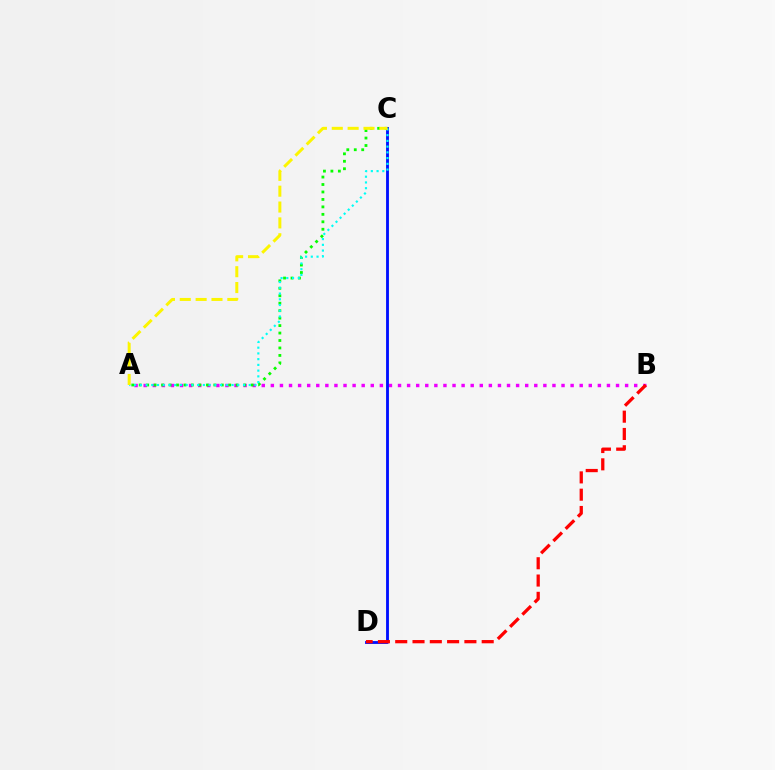{('A', 'B'): [{'color': '#ee00ff', 'line_style': 'dotted', 'thickness': 2.47}], ('A', 'C'): [{'color': '#08ff00', 'line_style': 'dotted', 'thickness': 2.03}, {'color': '#00fff6', 'line_style': 'dotted', 'thickness': 1.56}, {'color': '#fcf500', 'line_style': 'dashed', 'thickness': 2.15}], ('C', 'D'): [{'color': '#0010ff', 'line_style': 'solid', 'thickness': 2.05}], ('B', 'D'): [{'color': '#ff0000', 'line_style': 'dashed', 'thickness': 2.35}]}